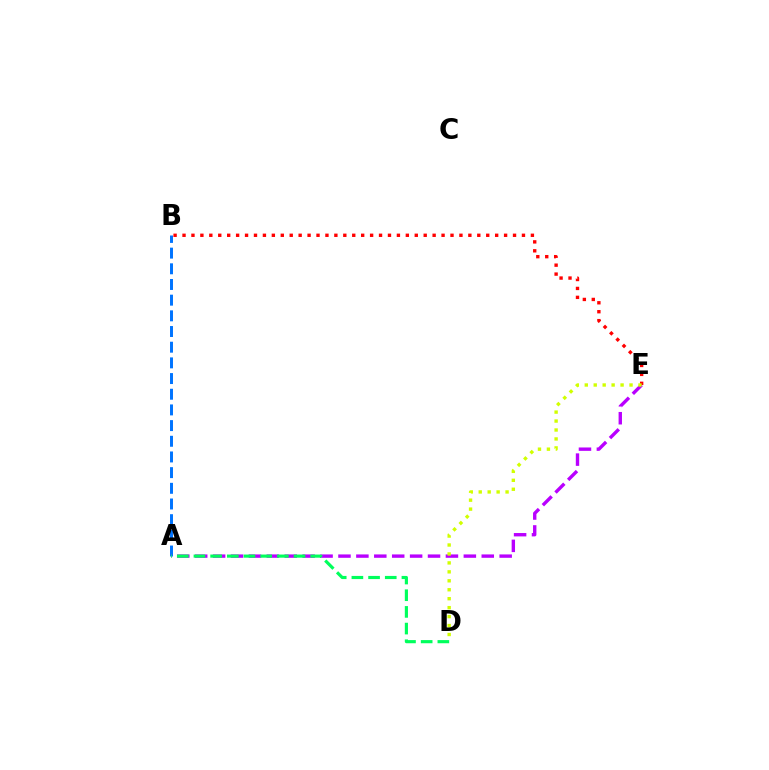{('B', 'E'): [{'color': '#ff0000', 'line_style': 'dotted', 'thickness': 2.43}], ('A', 'B'): [{'color': '#0074ff', 'line_style': 'dashed', 'thickness': 2.13}], ('A', 'E'): [{'color': '#b900ff', 'line_style': 'dashed', 'thickness': 2.43}], ('A', 'D'): [{'color': '#00ff5c', 'line_style': 'dashed', 'thickness': 2.27}], ('D', 'E'): [{'color': '#d1ff00', 'line_style': 'dotted', 'thickness': 2.43}]}